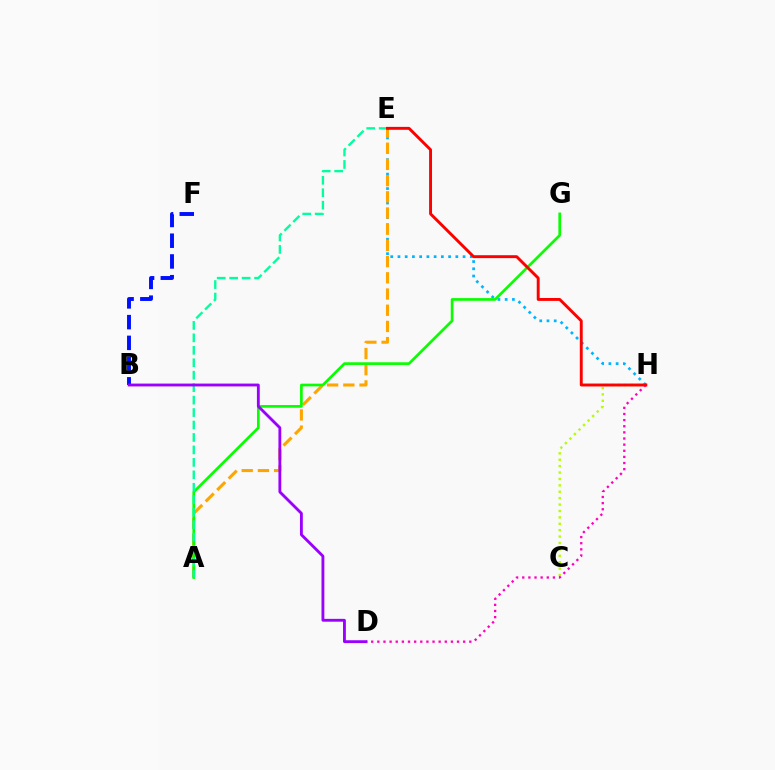{('C', 'H'): [{'color': '#b3ff00', 'line_style': 'dotted', 'thickness': 1.74}], ('D', 'H'): [{'color': '#ff00bd', 'line_style': 'dotted', 'thickness': 1.67}], ('B', 'F'): [{'color': '#0010ff', 'line_style': 'dashed', 'thickness': 2.82}], ('E', 'H'): [{'color': '#00b5ff', 'line_style': 'dotted', 'thickness': 1.97}, {'color': '#ff0000', 'line_style': 'solid', 'thickness': 2.1}], ('A', 'E'): [{'color': '#ffa500', 'line_style': 'dashed', 'thickness': 2.2}, {'color': '#00ff9d', 'line_style': 'dashed', 'thickness': 1.69}], ('A', 'G'): [{'color': '#08ff00', 'line_style': 'solid', 'thickness': 1.93}], ('B', 'D'): [{'color': '#9b00ff', 'line_style': 'solid', 'thickness': 2.05}]}